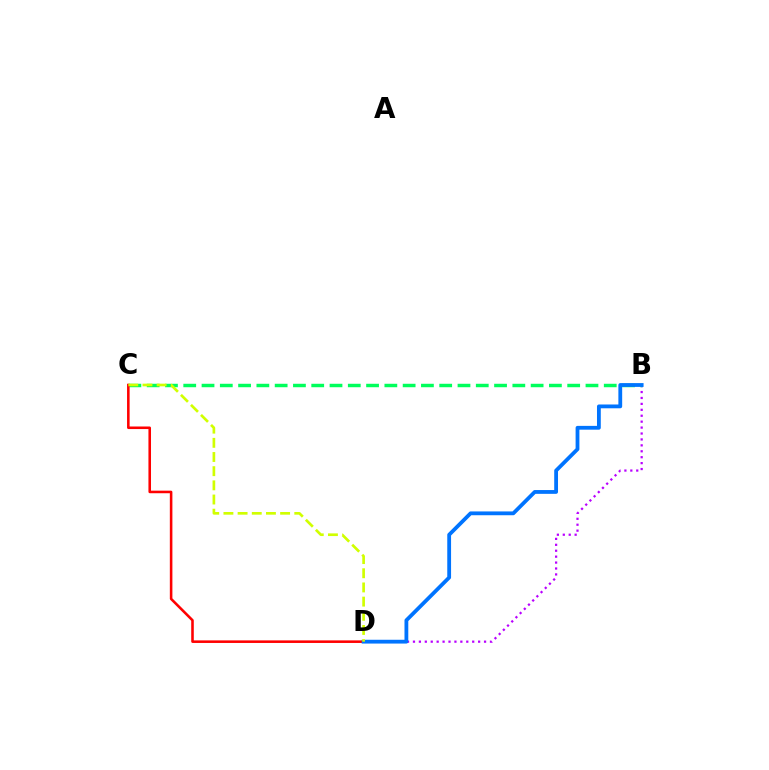{('B', 'D'): [{'color': '#b900ff', 'line_style': 'dotted', 'thickness': 1.61}, {'color': '#0074ff', 'line_style': 'solid', 'thickness': 2.73}], ('B', 'C'): [{'color': '#00ff5c', 'line_style': 'dashed', 'thickness': 2.48}], ('C', 'D'): [{'color': '#ff0000', 'line_style': 'solid', 'thickness': 1.85}, {'color': '#d1ff00', 'line_style': 'dashed', 'thickness': 1.93}]}